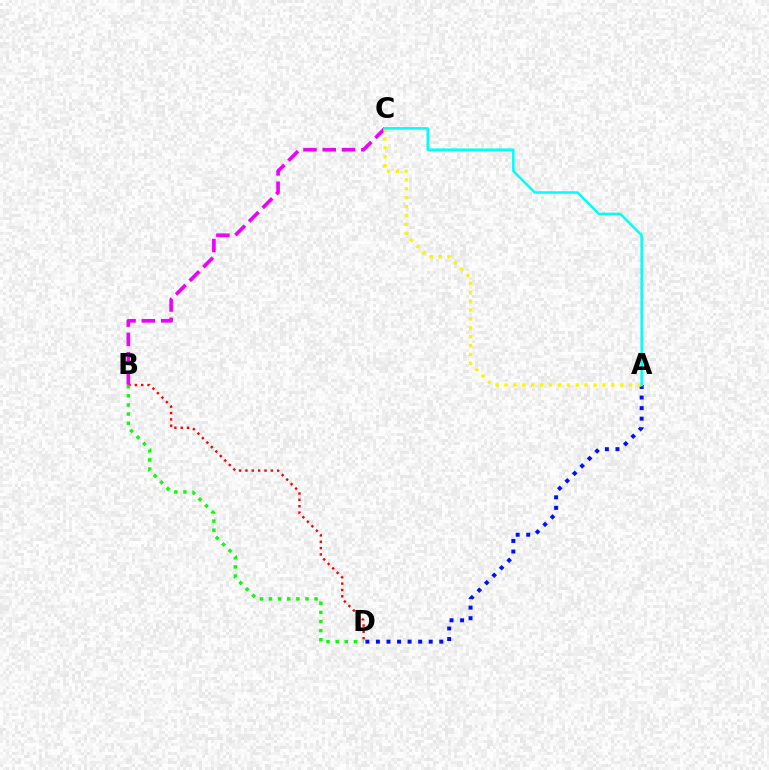{('A', 'D'): [{'color': '#0010ff', 'line_style': 'dotted', 'thickness': 2.87}], ('B', 'D'): [{'color': '#ff0000', 'line_style': 'dotted', 'thickness': 1.72}, {'color': '#08ff00', 'line_style': 'dotted', 'thickness': 2.48}], ('B', 'C'): [{'color': '#ee00ff', 'line_style': 'dashed', 'thickness': 2.62}], ('A', 'C'): [{'color': '#fcf500', 'line_style': 'dotted', 'thickness': 2.42}, {'color': '#00fff6', 'line_style': 'solid', 'thickness': 1.81}]}